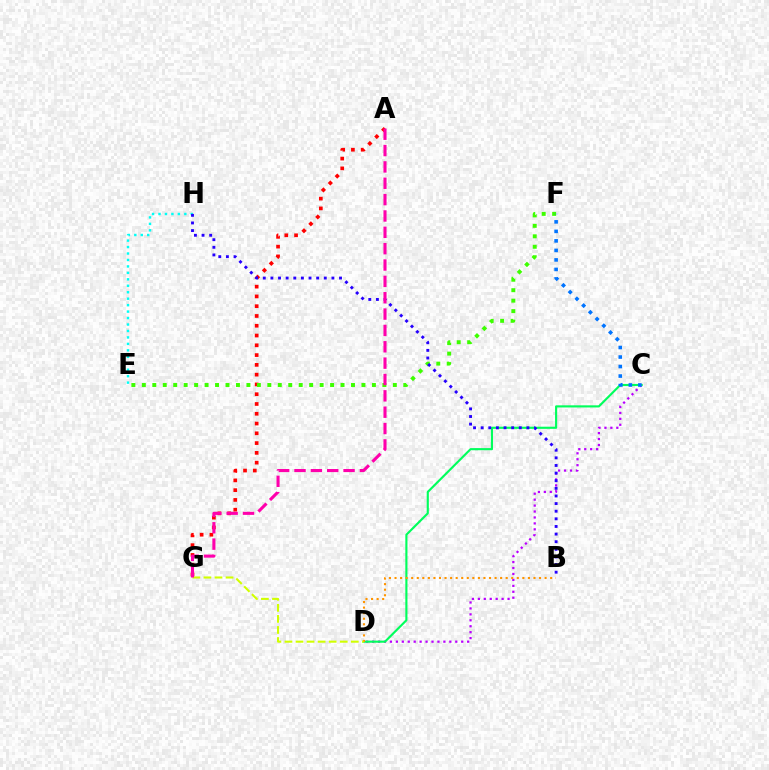{('C', 'D'): [{'color': '#b900ff', 'line_style': 'dotted', 'thickness': 1.61}, {'color': '#00ff5c', 'line_style': 'solid', 'thickness': 1.54}], ('A', 'G'): [{'color': '#ff0000', 'line_style': 'dotted', 'thickness': 2.66}, {'color': '#ff00ac', 'line_style': 'dashed', 'thickness': 2.22}], ('B', 'D'): [{'color': '#ff9400', 'line_style': 'dotted', 'thickness': 1.51}], ('E', 'F'): [{'color': '#3dff00', 'line_style': 'dotted', 'thickness': 2.84}], ('D', 'G'): [{'color': '#d1ff00', 'line_style': 'dashed', 'thickness': 1.5}], ('C', 'F'): [{'color': '#0074ff', 'line_style': 'dotted', 'thickness': 2.59}], ('E', 'H'): [{'color': '#00fff6', 'line_style': 'dotted', 'thickness': 1.75}], ('B', 'H'): [{'color': '#2500ff', 'line_style': 'dotted', 'thickness': 2.07}]}